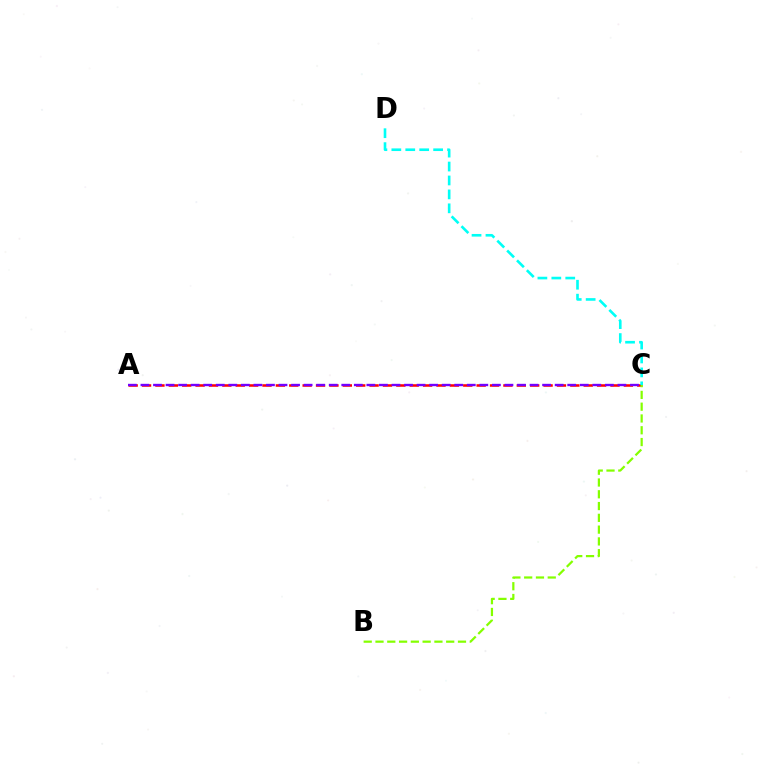{('A', 'C'): [{'color': '#ff0000', 'line_style': 'dashed', 'thickness': 1.82}, {'color': '#7200ff', 'line_style': 'dashed', 'thickness': 1.71}], ('B', 'C'): [{'color': '#84ff00', 'line_style': 'dashed', 'thickness': 1.6}], ('C', 'D'): [{'color': '#00fff6', 'line_style': 'dashed', 'thickness': 1.89}]}